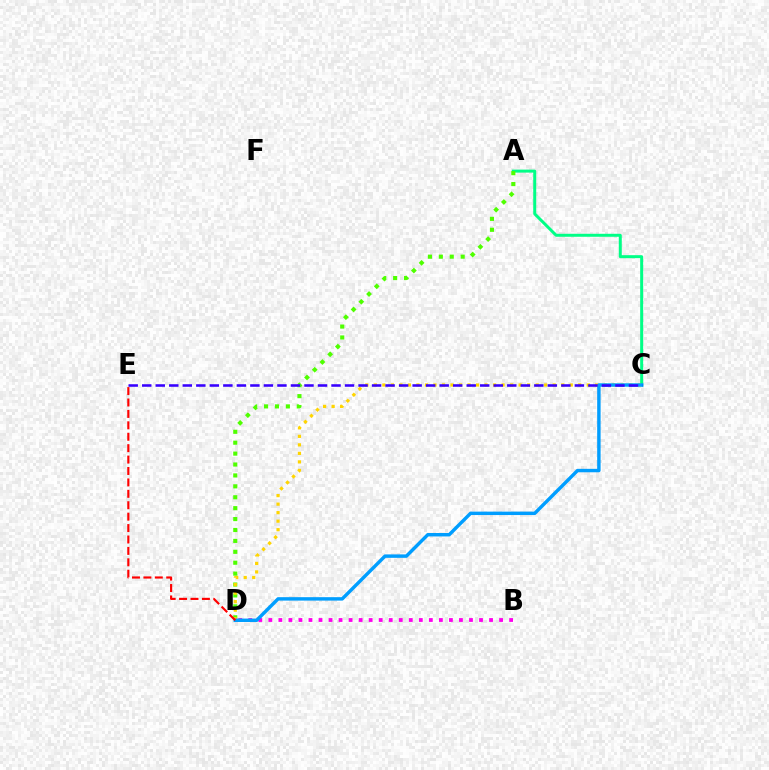{('A', 'C'): [{'color': '#00ff86', 'line_style': 'solid', 'thickness': 2.15}], ('A', 'D'): [{'color': '#4fff00', 'line_style': 'dotted', 'thickness': 2.96}], ('B', 'D'): [{'color': '#ff00ed', 'line_style': 'dotted', 'thickness': 2.73}], ('C', 'D'): [{'color': '#ffd500', 'line_style': 'dotted', 'thickness': 2.31}, {'color': '#009eff', 'line_style': 'solid', 'thickness': 2.47}], ('D', 'E'): [{'color': '#ff0000', 'line_style': 'dashed', 'thickness': 1.55}], ('C', 'E'): [{'color': '#3700ff', 'line_style': 'dashed', 'thickness': 1.84}]}